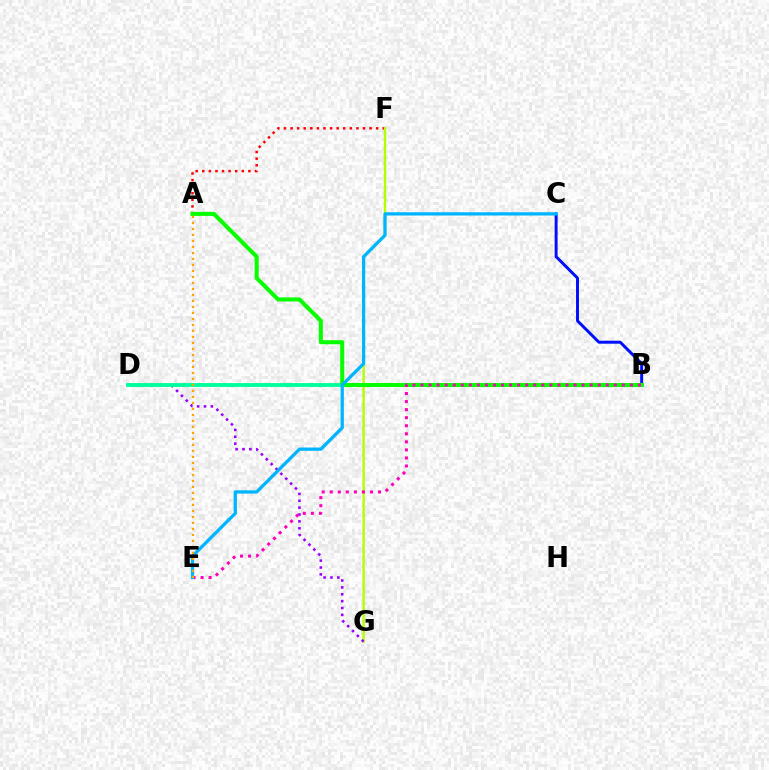{('A', 'F'): [{'color': '#ff0000', 'line_style': 'dotted', 'thickness': 1.79}], ('F', 'G'): [{'color': '#b3ff00', 'line_style': 'solid', 'thickness': 1.71}], ('D', 'G'): [{'color': '#9b00ff', 'line_style': 'dotted', 'thickness': 1.87}], ('B', 'C'): [{'color': '#0010ff', 'line_style': 'solid', 'thickness': 2.13}], ('B', 'D'): [{'color': '#00ff9d', 'line_style': 'solid', 'thickness': 2.79}], ('A', 'B'): [{'color': '#08ff00', 'line_style': 'solid', 'thickness': 2.92}], ('B', 'E'): [{'color': '#ff00bd', 'line_style': 'dotted', 'thickness': 2.19}], ('C', 'E'): [{'color': '#00b5ff', 'line_style': 'solid', 'thickness': 2.36}], ('A', 'E'): [{'color': '#ffa500', 'line_style': 'dotted', 'thickness': 1.63}]}